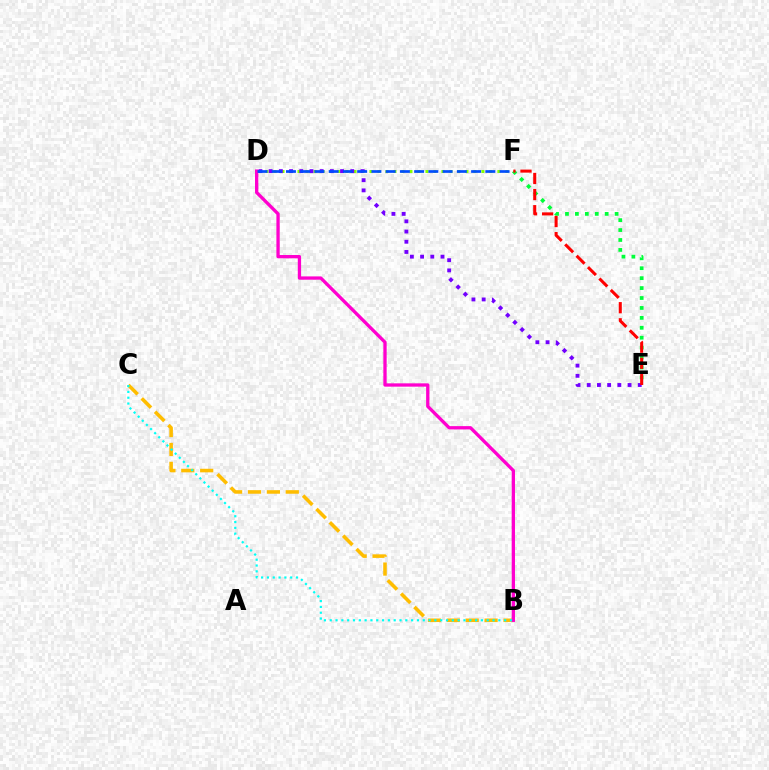{('B', 'C'): [{'color': '#ffbd00', 'line_style': 'dashed', 'thickness': 2.57}, {'color': '#00fff6', 'line_style': 'dotted', 'thickness': 1.58}], ('D', 'F'): [{'color': '#84ff00', 'line_style': 'dotted', 'thickness': 2.17}, {'color': '#004bff', 'line_style': 'dashed', 'thickness': 1.93}], ('E', 'F'): [{'color': '#00ff39', 'line_style': 'dotted', 'thickness': 2.7}, {'color': '#ff0000', 'line_style': 'dashed', 'thickness': 2.19}], ('D', 'E'): [{'color': '#7200ff', 'line_style': 'dotted', 'thickness': 2.77}], ('B', 'D'): [{'color': '#ff00cf', 'line_style': 'solid', 'thickness': 2.38}]}